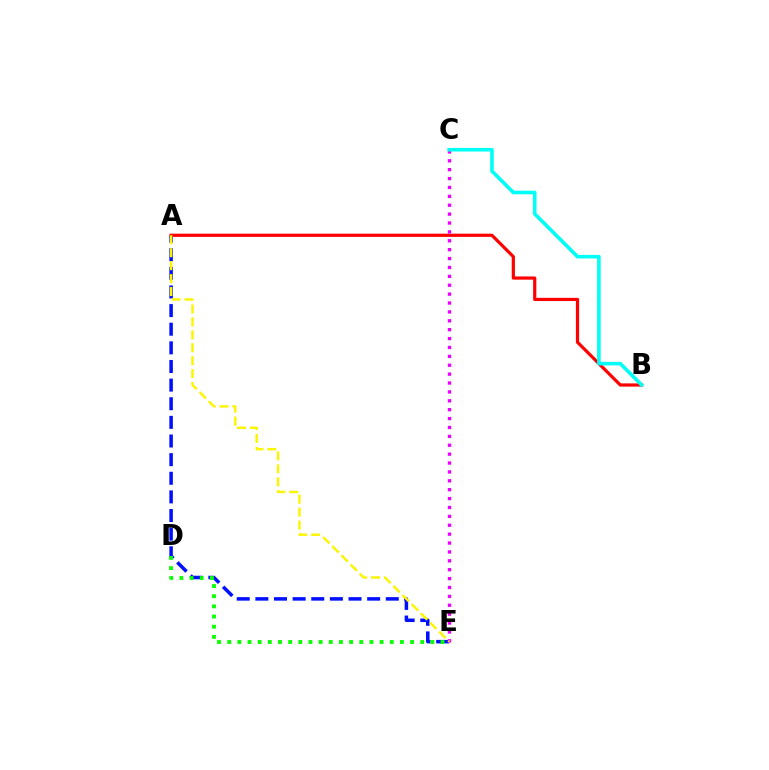{('A', 'E'): [{'color': '#0010ff', 'line_style': 'dashed', 'thickness': 2.53}, {'color': '#fcf500', 'line_style': 'dashed', 'thickness': 1.76}], ('A', 'B'): [{'color': '#ff0000', 'line_style': 'solid', 'thickness': 2.31}], ('D', 'E'): [{'color': '#08ff00', 'line_style': 'dotted', 'thickness': 2.76}], ('C', 'E'): [{'color': '#ee00ff', 'line_style': 'dotted', 'thickness': 2.42}], ('B', 'C'): [{'color': '#00fff6', 'line_style': 'solid', 'thickness': 2.58}]}